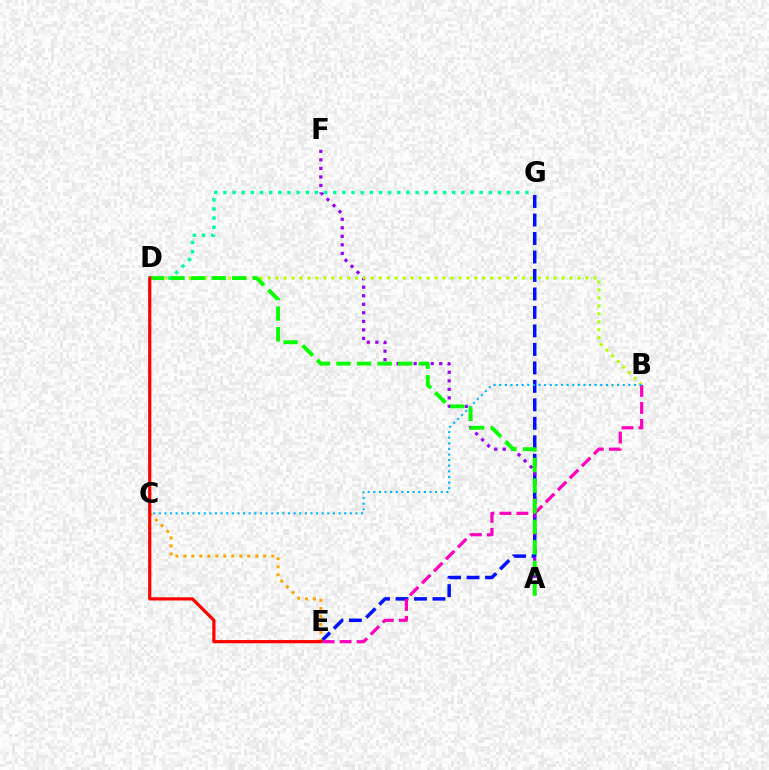{('E', 'G'): [{'color': '#0010ff', 'line_style': 'dashed', 'thickness': 2.51}], ('C', 'E'): [{'color': '#ffa500', 'line_style': 'dotted', 'thickness': 2.17}], ('A', 'F'): [{'color': '#9b00ff', 'line_style': 'dotted', 'thickness': 2.32}], ('B', 'D'): [{'color': '#b3ff00', 'line_style': 'dotted', 'thickness': 2.16}], ('B', 'E'): [{'color': '#ff00bd', 'line_style': 'dashed', 'thickness': 2.31}], ('B', 'C'): [{'color': '#00b5ff', 'line_style': 'dotted', 'thickness': 1.53}], ('D', 'G'): [{'color': '#00ff9d', 'line_style': 'dotted', 'thickness': 2.49}], ('A', 'D'): [{'color': '#08ff00', 'line_style': 'dashed', 'thickness': 2.8}], ('D', 'E'): [{'color': '#ff0000', 'line_style': 'solid', 'thickness': 2.3}]}